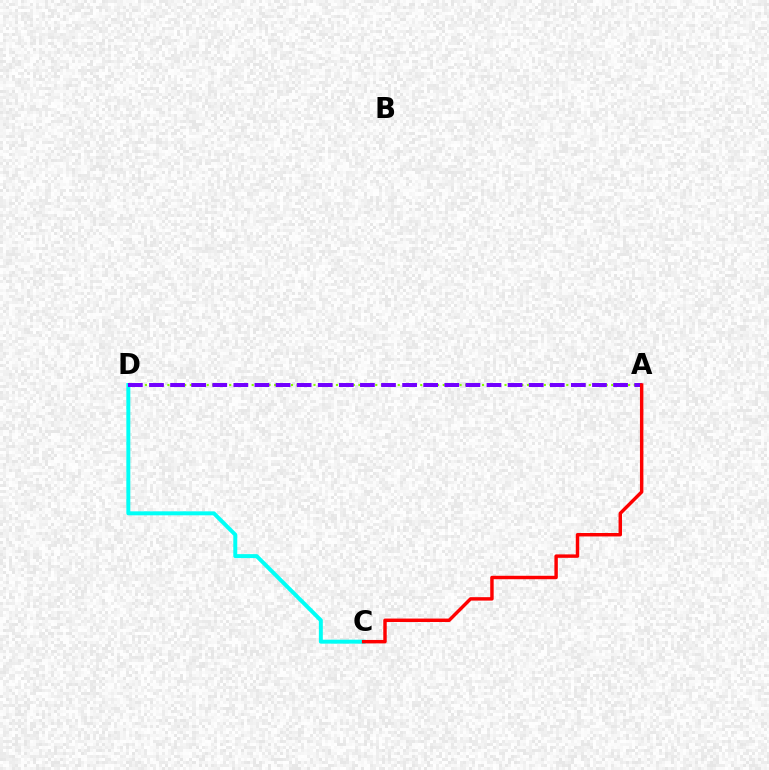{('C', 'D'): [{'color': '#00fff6', 'line_style': 'solid', 'thickness': 2.85}], ('A', 'D'): [{'color': '#84ff00', 'line_style': 'dotted', 'thickness': 1.53}, {'color': '#7200ff', 'line_style': 'dashed', 'thickness': 2.87}], ('A', 'C'): [{'color': '#ff0000', 'line_style': 'solid', 'thickness': 2.47}]}